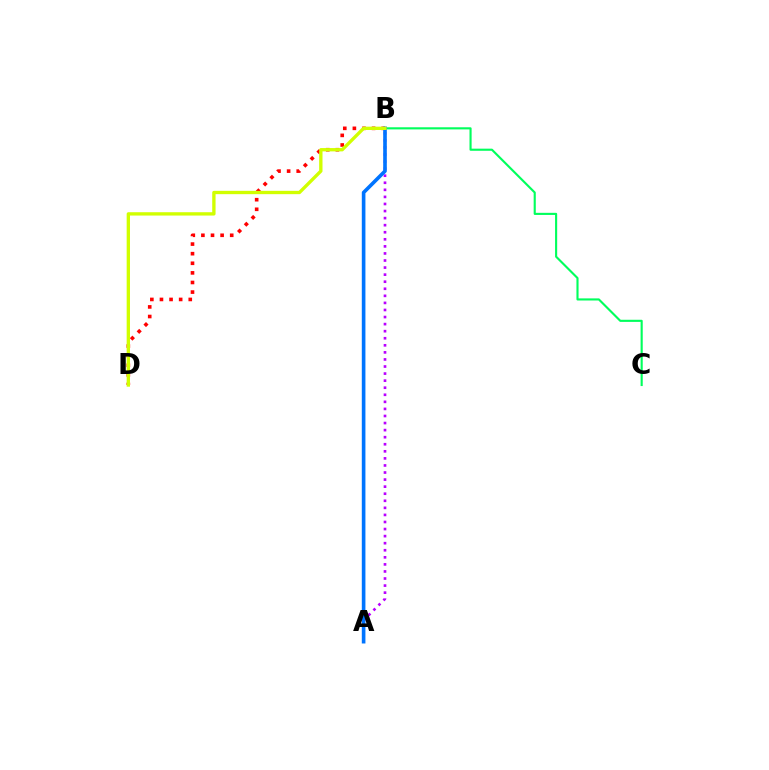{('B', 'C'): [{'color': '#00ff5c', 'line_style': 'solid', 'thickness': 1.53}], ('B', 'D'): [{'color': '#ff0000', 'line_style': 'dotted', 'thickness': 2.61}, {'color': '#d1ff00', 'line_style': 'solid', 'thickness': 2.4}], ('A', 'B'): [{'color': '#b900ff', 'line_style': 'dotted', 'thickness': 1.92}, {'color': '#0074ff', 'line_style': 'solid', 'thickness': 2.61}]}